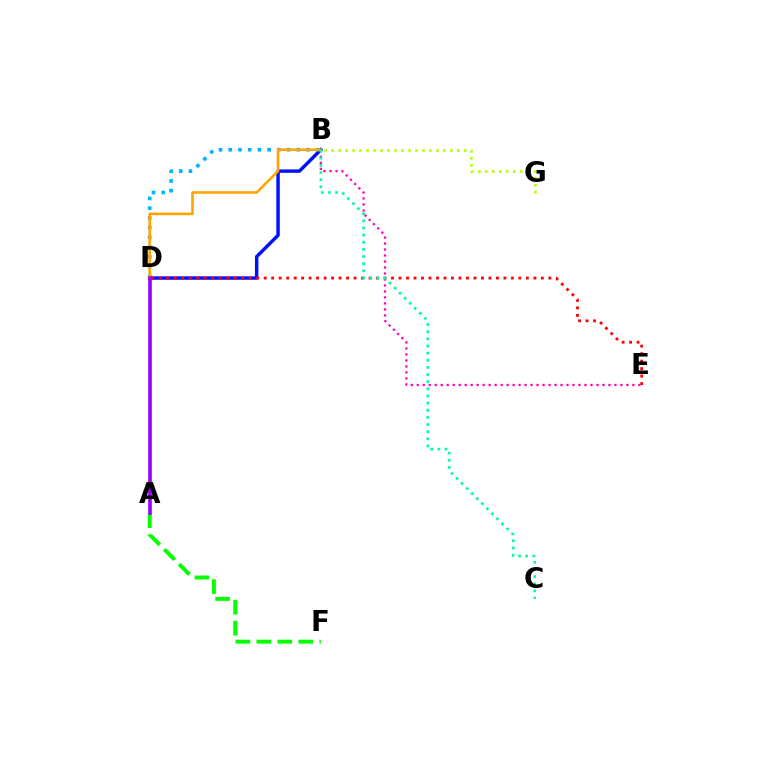{('B', 'D'): [{'color': '#0010ff', 'line_style': 'solid', 'thickness': 2.47}, {'color': '#00b5ff', 'line_style': 'dotted', 'thickness': 2.64}, {'color': '#ffa500', 'line_style': 'solid', 'thickness': 1.88}], ('D', 'E'): [{'color': '#ff0000', 'line_style': 'dotted', 'thickness': 2.04}], ('B', 'E'): [{'color': '#ff00bd', 'line_style': 'dotted', 'thickness': 1.63}], ('A', 'F'): [{'color': '#08ff00', 'line_style': 'dashed', 'thickness': 2.85}], ('B', 'G'): [{'color': '#b3ff00', 'line_style': 'dotted', 'thickness': 1.9}], ('B', 'C'): [{'color': '#00ff9d', 'line_style': 'dotted', 'thickness': 1.94}], ('A', 'D'): [{'color': '#9b00ff', 'line_style': 'solid', 'thickness': 2.6}]}